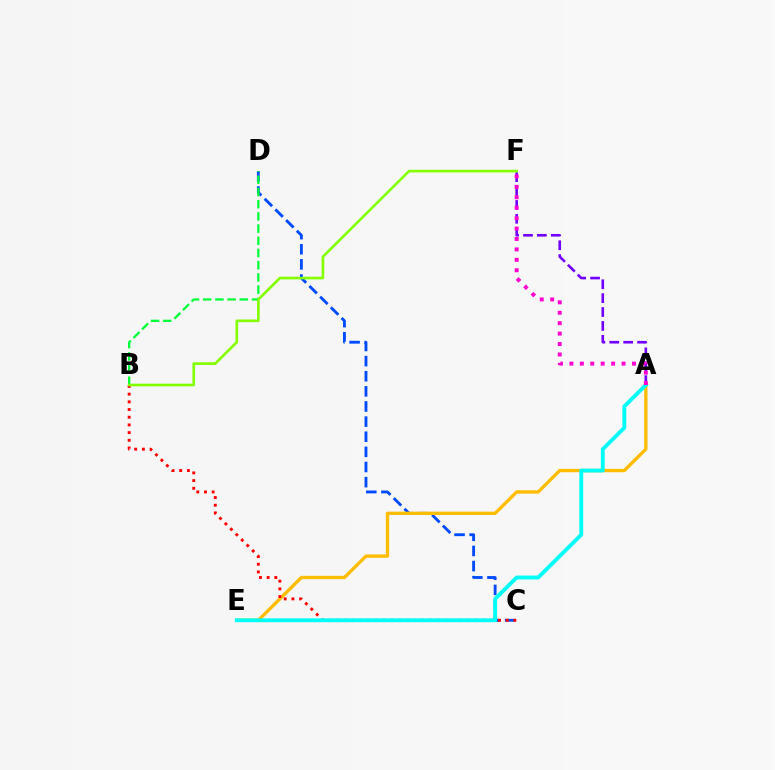{('C', 'D'): [{'color': '#004bff', 'line_style': 'dashed', 'thickness': 2.06}], ('A', 'E'): [{'color': '#ffbd00', 'line_style': 'solid', 'thickness': 2.4}, {'color': '#00fff6', 'line_style': 'solid', 'thickness': 2.79}], ('B', 'C'): [{'color': '#ff0000', 'line_style': 'dotted', 'thickness': 2.09}], ('B', 'D'): [{'color': '#00ff39', 'line_style': 'dashed', 'thickness': 1.66}], ('A', 'F'): [{'color': '#7200ff', 'line_style': 'dashed', 'thickness': 1.89}, {'color': '#ff00cf', 'line_style': 'dotted', 'thickness': 2.83}], ('B', 'F'): [{'color': '#84ff00', 'line_style': 'solid', 'thickness': 1.91}]}